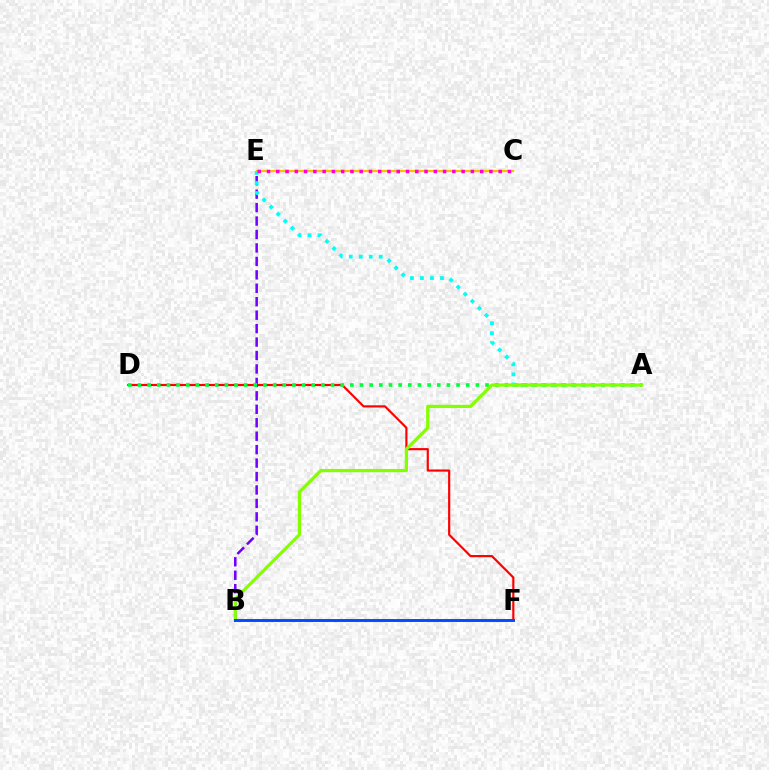{('D', 'F'): [{'color': '#ff0000', 'line_style': 'solid', 'thickness': 1.56}], ('B', 'E'): [{'color': '#7200ff', 'line_style': 'dashed', 'thickness': 1.83}], ('A', 'D'): [{'color': '#00ff39', 'line_style': 'dotted', 'thickness': 2.62}], ('C', 'E'): [{'color': '#ffbd00', 'line_style': 'solid', 'thickness': 1.62}, {'color': '#ff00cf', 'line_style': 'dotted', 'thickness': 2.52}], ('A', 'E'): [{'color': '#00fff6', 'line_style': 'dotted', 'thickness': 2.72}], ('A', 'B'): [{'color': '#84ff00', 'line_style': 'solid', 'thickness': 2.33}], ('B', 'F'): [{'color': '#004bff', 'line_style': 'solid', 'thickness': 2.1}]}